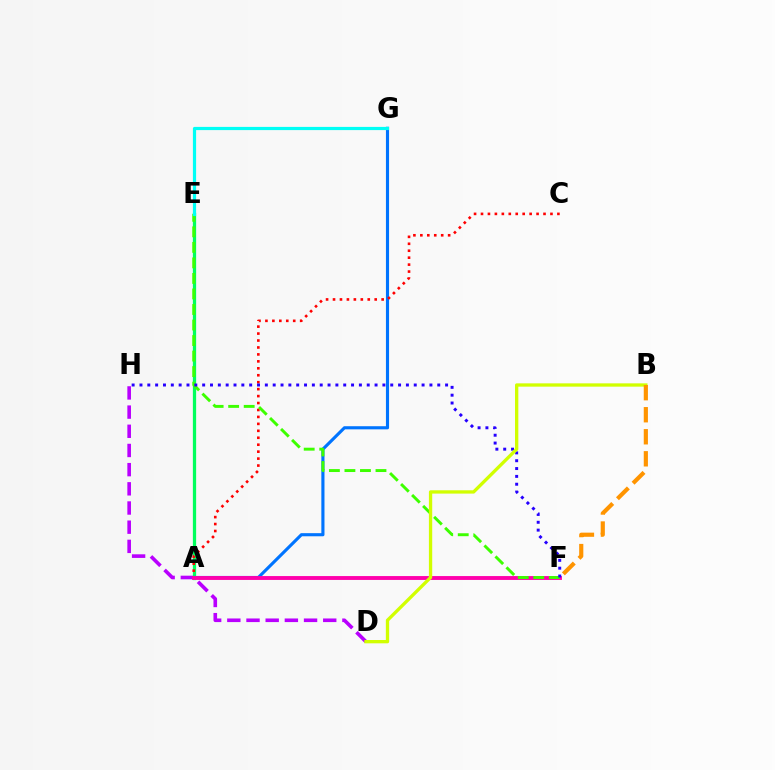{('D', 'H'): [{'color': '#b900ff', 'line_style': 'dashed', 'thickness': 2.61}], ('A', 'E'): [{'color': '#00ff5c', 'line_style': 'solid', 'thickness': 2.35}], ('A', 'G'): [{'color': '#0074ff', 'line_style': 'solid', 'thickness': 2.25}], ('A', 'C'): [{'color': '#ff0000', 'line_style': 'dotted', 'thickness': 1.89}], ('A', 'F'): [{'color': '#ff00ac', 'line_style': 'solid', 'thickness': 2.79}], ('E', 'F'): [{'color': '#3dff00', 'line_style': 'dashed', 'thickness': 2.11}], ('F', 'H'): [{'color': '#2500ff', 'line_style': 'dotted', 'thickness': 2.13}], ('B', 'D'): [{'color': '#d1ff00', 'line_style': 'solid', 'thickness': 2.38}], ('B', 'F'): [{'color': '#ff9400', 'line_style': 'dashed', 'thickness': 2.99}], ('E', 'G'): [{'color': '#00fff6', 'line_style': 'solid', 'thickness': 2.3}]}